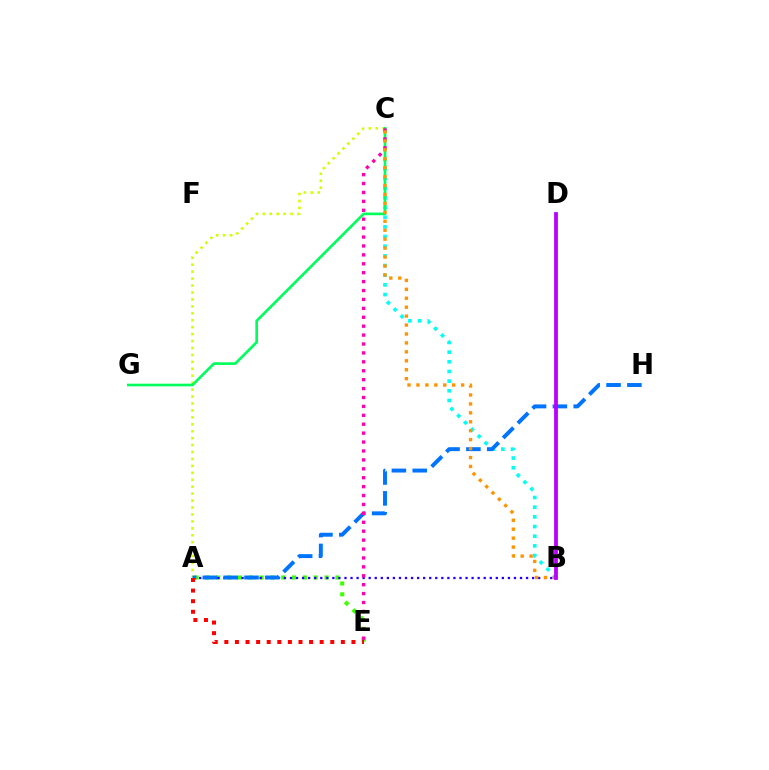{('B', 'C'): [{'color': '#00fff6', 'line_style': 'dotted', 'thickness': 2.63}, {'color': '#ff9400', 'line_style': 'dotted', 'thickness': 2.43}], ('A', 'E'): [{'color': '#3dff00', 'line_style': 'dotted', 'thickness': 2.94}, {'color': '#ff0000', 'line_style': 'dotted', 'thickness': 2.88}], ('A', 'B'): [{'color': '#2500ff', 'line_style': 'dotted', 'thickness': 1.64}], ('A', 'C'): [{'color': '#d1ff00', 'line_style': 'dotted', 'thickness': 1.88}], ('A', 'H'): [{'color': '#0074ff', 'line_style': 'dashed', 'thickness': 2.83}], ('C', 'G'): [{'color': '#00ff5c', 'line_style': 'solid', 'thickness': 1.91}], ('C', 'E'): [{'color': '#ff00ac', 'line_style': 'dotted', 'thickness': 2.42}], ('B', 'D'): [{'color': '#b900ff', 'line_style': 'solid', 'thickness': 2.72}]}